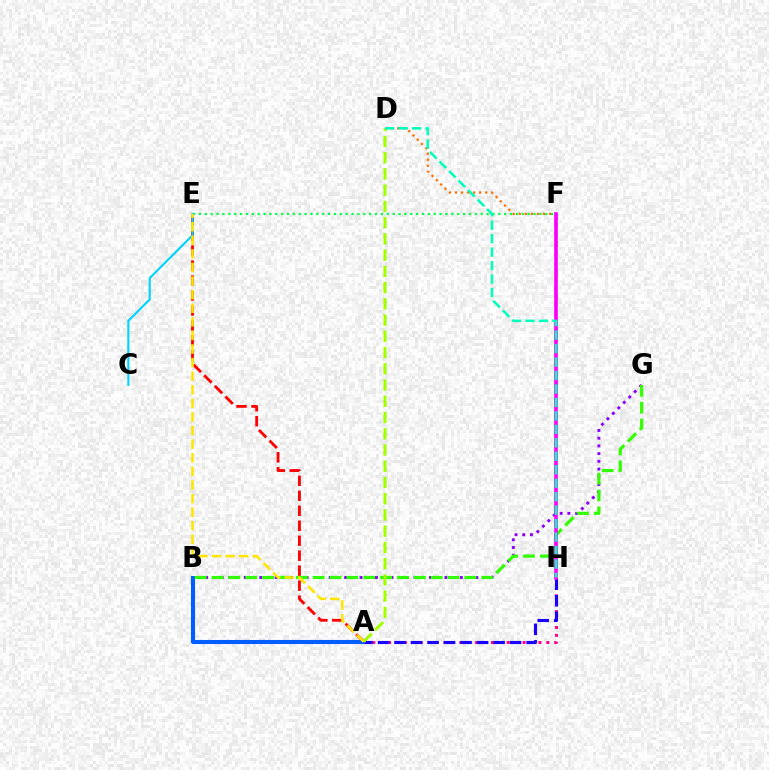{('A', 'H'): [{'color': '#ff0088', 'line_style': 'dotted', 'thickness': 2.15}, {'color': '#1900ff', 'line_style': 'dashed', 'thickness': 2.24}], ('A', 'E'): [{'color': '#ff0000', 'line_style': 'dashed', 'thickness': 2.03}, {'color': '#ffe600', 'line_style': 'dashed', 'thickness': 1.85}], ('E', 'F'): [{'color': '#00ff45', 'line_style': 'dotted', 'thickness': 1.59}], ('B', 'G'): [{'color': '#8a00ff', 'line_style': 'dotted', 'thickness': 2.1}, {'color': '#31ff00', 'line_style': 'dashed', 'thickness': 2.29}], ('A', 'B'): [{'color': '#005dff', 'line_style': 'solid', 'thickness': 2.94}], ('C', 'E'): [{'color': '#00d3ff', 'line_style': 'solid', 'thickness': 1.52}], ('D', 'F'): [{'color': '#ff7000', 'line_style': 'dotted', 'thickness': 1.64}], ('F', 'H'): [{'color': '#fa00f9', 'line_style': 'solid', 'thickness': 2.62}], ('A', 'D'): [{'color': '#a2ff00', 'line_style': 'dashed', 'thickness': 2.21}], ('D', 'H'): [{'color': '#00ffbb', 'line_style': 'dashed', 'thickness': 1.83}]}